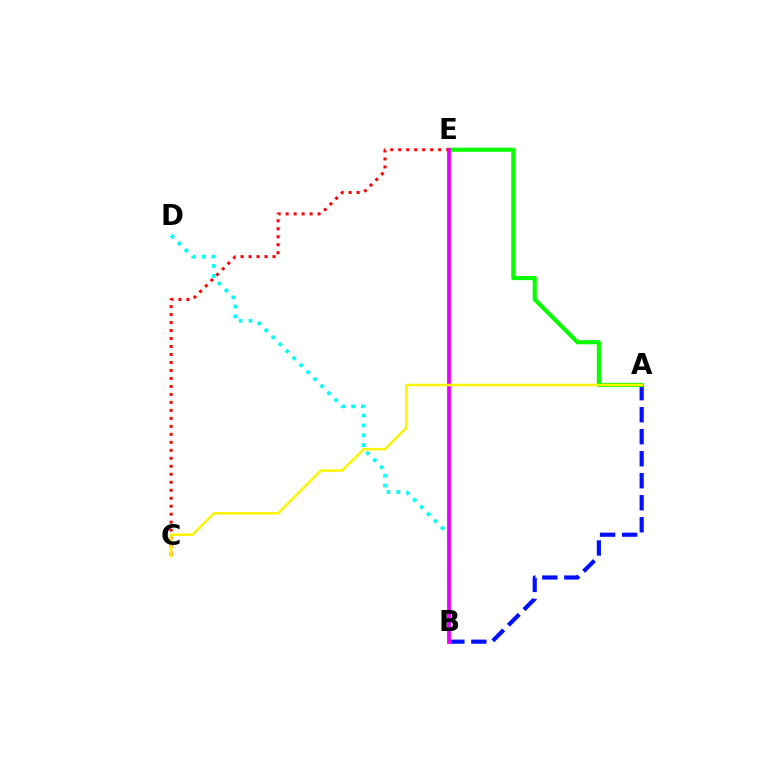{('A', 'B'): [{'color': '#0010ff', 'line_style': 'dashed', 'thickness': 2.99}], ('A', 'E'): [{'color': '#08ff00', 'line_style': 'solid', 'thickness': 2.98}], ('B', 'D'): [{'color': '#00fff6', 'line_style': 'dotted', 'thickness': 2.68}], ('C', 'E'): [{'color': '#ff0000', 'line_style': 'dotted', 'thickness': 2.17}], ('B', 'E'): [{'color': '#ee00ff', 'line_style': 'solid', 'thickness': 2.76}], ('A', 'C'): [{'color': '#fcf500', 'line_style': 'solid', 'thickness': 1.8}]}